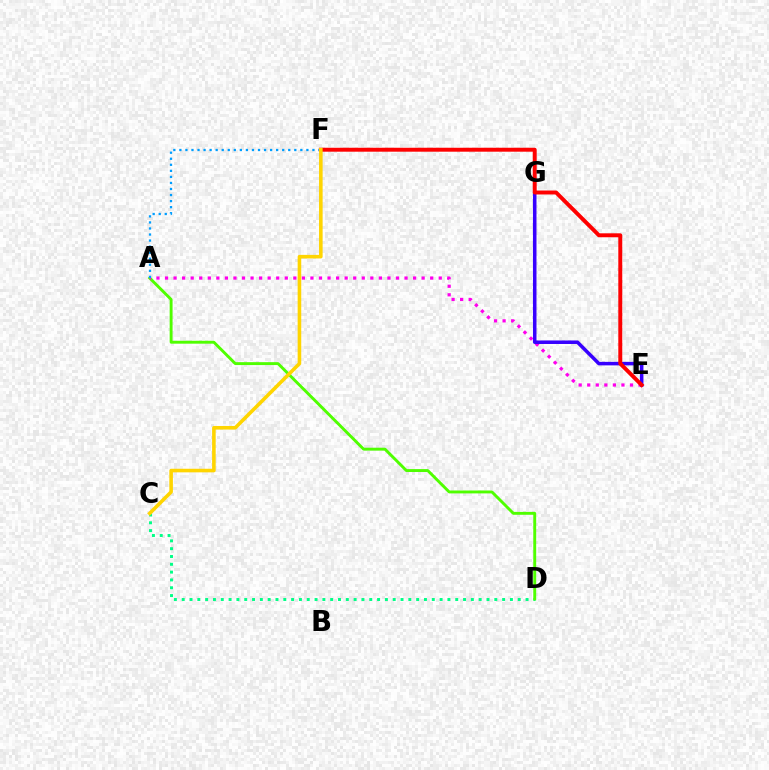{('C', 'D'): [{'color': '#00ff86', 'line_style': 'dotted', 'thickness': 2.12}], ('A', 'D'): [{'color': '#4fff00', 'line_style': 'solid', 'thickness': 2.09}], ('A', 'E'): [{'color': '#ff00ed', 'line_style': 'dotted', 'thickness': 2.32}], ('E', 'G'): [{'color': '#3700ff', 'line_style': 'solid', 'thickness': 2.54}], ('A', 'F'): [{'color': '#009eff', 'line_style': 'dotted', 'thickness': 1.64}], ('E', 'F'): [{'color': '#ff0000', 'line_style': 'solid', 'thickness': 2.84}], ('C', 'F'): [{'color': '#ffd500', 'line_style': 'solid', 'thickness': 2.58}]}